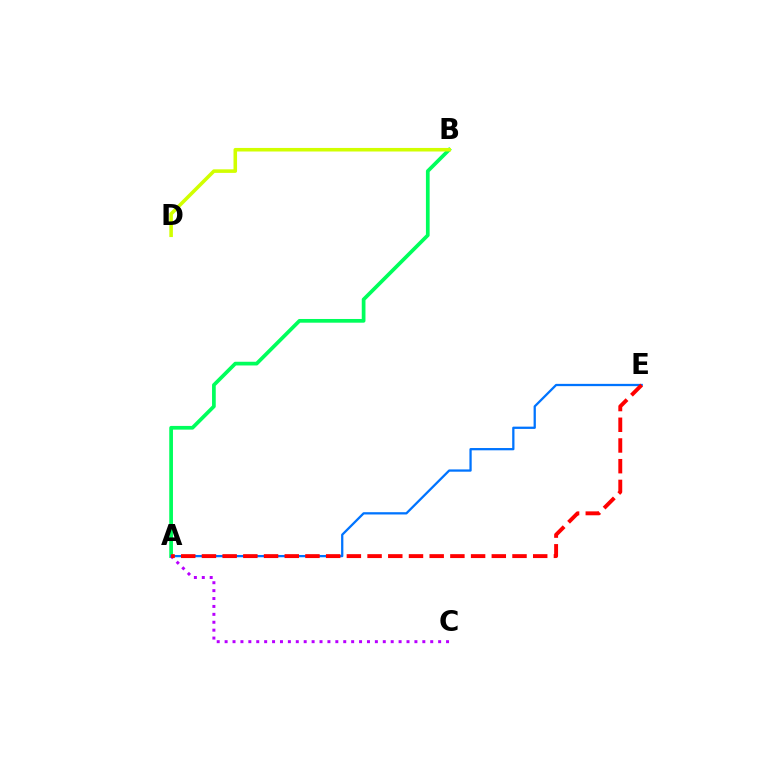{('A', 'B'): [{'color': '#00ff5c', 'line_style': 'solid', 'thickness': 2.67}], ('A', 'E'): [{'color': '#0074ff', 'line_style': 'solid', 'thickness': 1.64}, {'color': '#ff0000', 'line_style': 'dashed', 'thickness': 2.81}], ('B', 'D'): [{'color': '#d1ff00', 'line_style': 'solid', 'thickness': 2.56}], ('A', 'C'): [{'color': '#b900ff', 'line_style': 'dotted', 'thickness': 2.15}]}